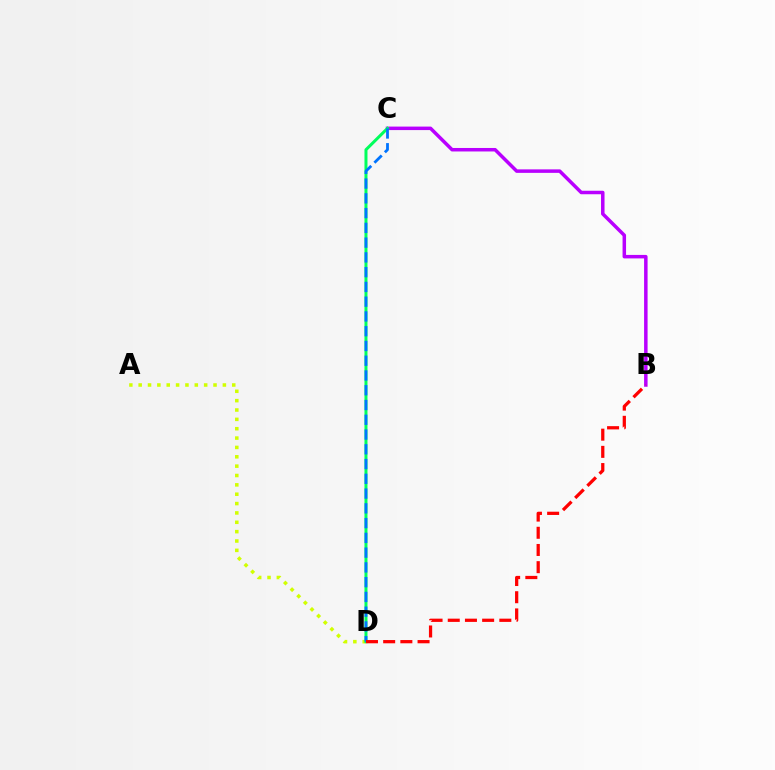{('A', 'D'): [{'color': '#d1ff00', 'line_style': 'dotted', 'thickness': 2.54}], ('B', 'C'): [{'color': '#b900ff', 'line_style': 'solid', 'thickness': 2.52}], ('C', 'D'): [{'color': '#00ff5c', 'line_style': 'solid', 'thickness': 2.17}, {'color': '#0074ff', 'line_style': 'dashed', 'thickness': 2.01}], ('B', 'D'): [{'color': '#ff0000', 'line_style': 'dashed', 'thickness': 2.34}]}